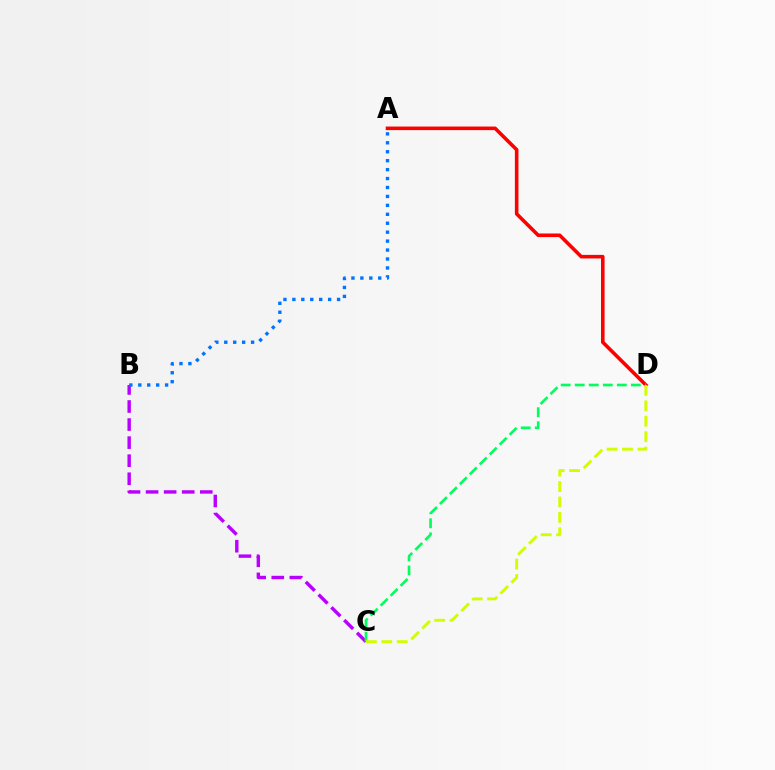{('A', 'D'): [{'color': '#ff0000', 'line_style': 'solid', 'thickness': 2.58}], ('B', 'C'): [{'color': '#b900ff', 'line_style': 'dashed', 'thickness': 2.45}], ('C', 'D'): [{'color': '#00ff5c', 'line_style': 'dashed', 'thickness': 1.91}, {'color': '#d1ff00', 'line_style': 'dashed', 'thickness': 2.1}], ('A', 'B'): [{'color': '#0074ff', 'line_style': 'dotted', 'thickness': 2.43}]}